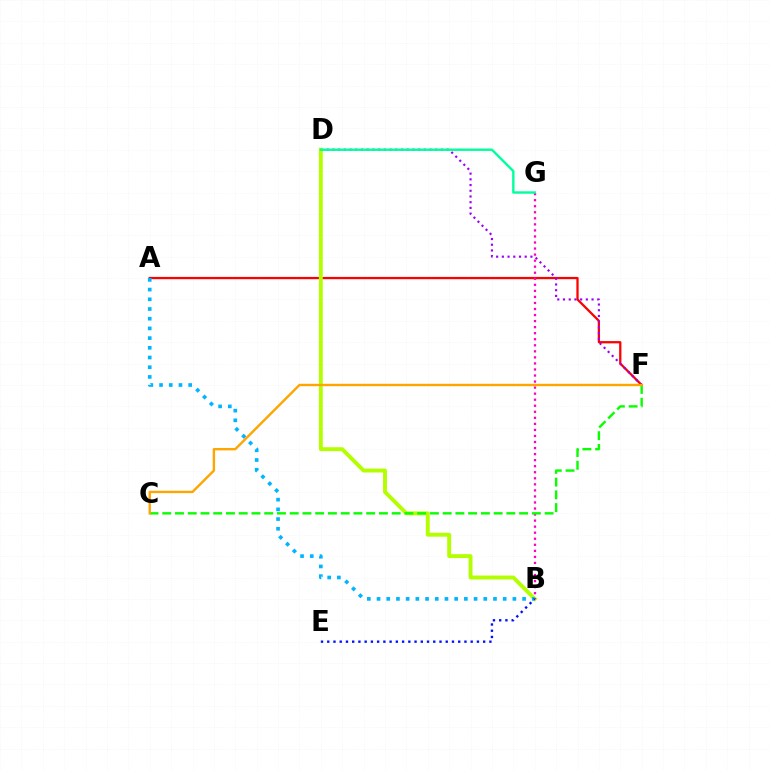{('A', 'F'): [{'color': '#ff0000', 'line_style': 'solid', 'thickness': 1.64}], ('D', 'F'): [{'color': '#9b00ff', 'line_style': 'dotted', 'thickness': 1.55}], ('B', 'D'): [{'color': '#b3ff00', 'line_style': 'solid', 'thickness': 2.8}], ('B', 'G'): [{'color': '#ff00bd', 'line_style': 'dotted', 'thickness': 1.64}], ('C', 'F'): [{'color': '#08ff00', 'line_style': 'dashed', 'thickness': 1.73}, {'color': '#ffa500', 'line_style': 'solid', 'thickness': 1.72}], ('D', 'G'): [{'color': '#00ff9d', 'line_style': 'solid', 'thickness': 1.72}], ('A', 'B'): [{'color': '#00b5ff', 'line_style': 'dotted', 'thickness': 2.64}], ('B', 'E'): [{'color': '#0010ff', 'line_style': 'dotted', 'thickness': 1.69}]}